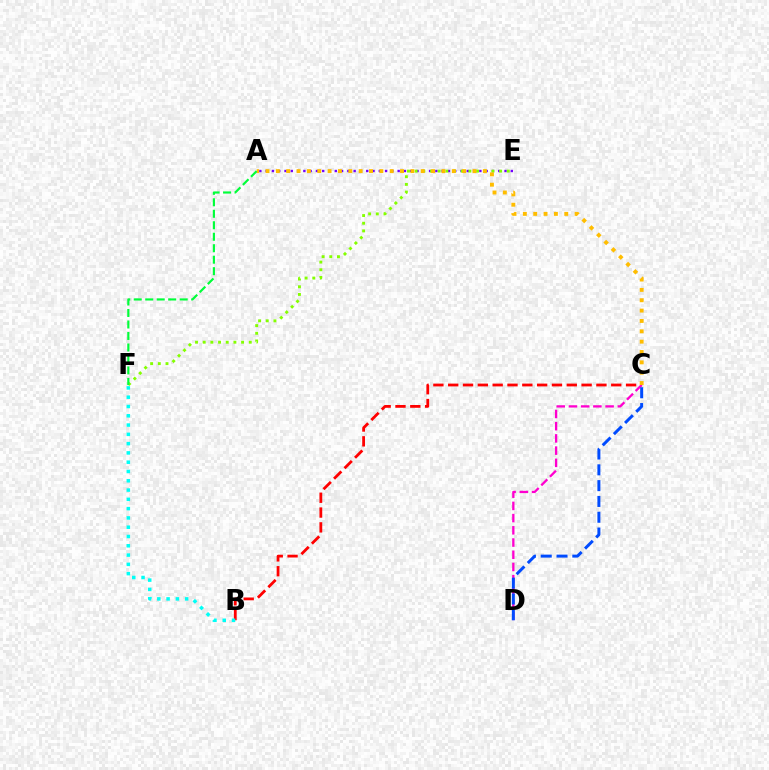{('A', 'E'): [{'color': '#7200ff', 'line_style': 'dotted', 'thickness': 1.71}], ('B', 'C'): [{'color': '#ff0000', 'line_style': 'dashed', 'thickness': 2.01}], ('C', 'D'): [{'color': '#ff00cf', 'line_style': 'dashed', 'thickness': 1.66}, {'color': '#004bff', 'line_style': 'dashed', 'thickness': 2.15}], ('E', 'F'): [{'color': '#84ff00', 'line_style': 'dotted', 'thickness': 2.09}], ('A', 'C'): [{'color': '#ffbd00', 'line_style': 'dotted', 'thickness': 2.81}], ('A', 'F'): [{'color': '#00ff39', 'line_style': 'dashed', 'thickness': 1.56}], ('B', 'F'): [{'color': '#00fff6', 'line_style': 'dotted', 'thickness': 2.52}]}